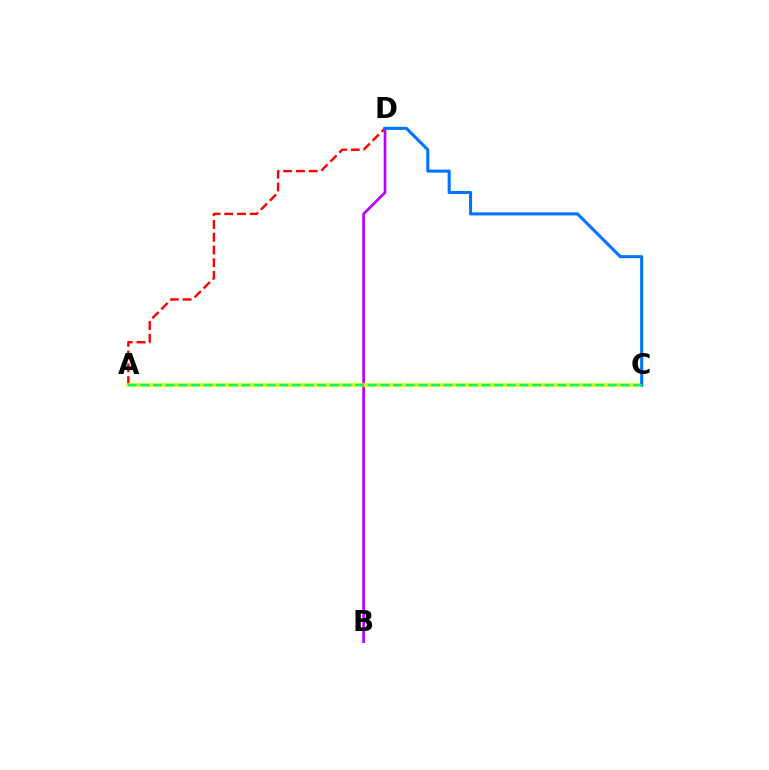{('B', 'D'): [{'color': '#b900ff', 'line_style': 'solid', 'thickness': 1.91}], ('A', 'D'): [{'color': '#ff0000', 'line_style': 'dashed', 'thickness': 1.73}], ('A', 'C'): [{'color': '#d1ff00', 'line_style': 'solid', 'thickness': 2.56}, {'color': '#00ff5c', 'line_style': 'dashed', 'thickness': 1.72}], ('C', 'D'): [{'color': '#0074ff', 'line_style': 'solid', 'thickness': 2.21}]}